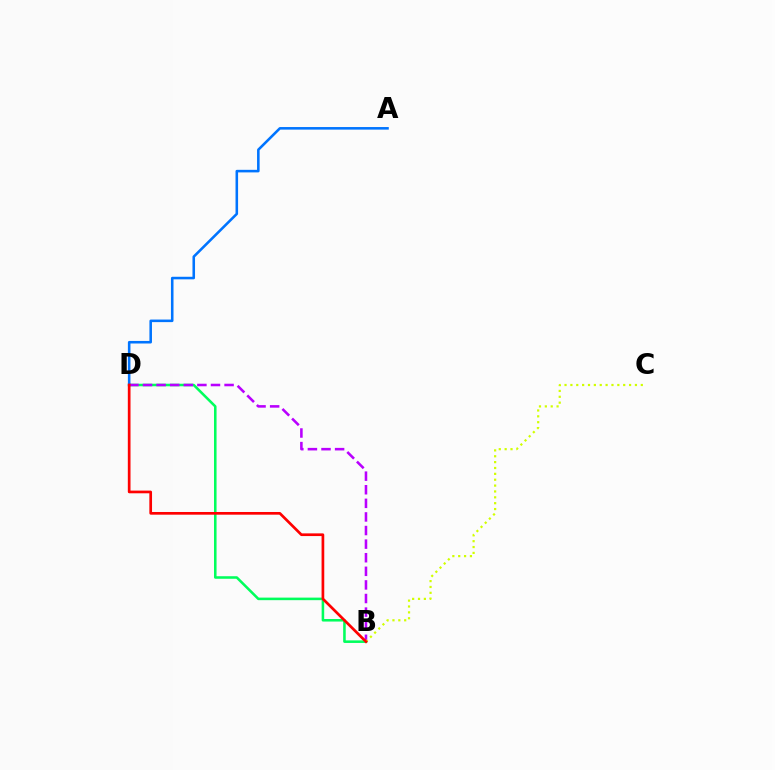{('B', 'D'): [{'color': '#00ff5c', 'line_style': 'solid', 'thickness': 1.84}, {'color': '#b900ff', 'line_style': 'dashed', 'thickness': 1.85}, {'color': '#ff0000', 'line_style': 'solid', 'thickness': 1.94}], ('A', 'D'): [{'color': '#0074ff', 'line_style': 'solid', 'thickness': 1.85}], ('B', 'C'): [{'color': '#d1ff00', 'line_style': 'dotted', 'thickness': 1.59}]}